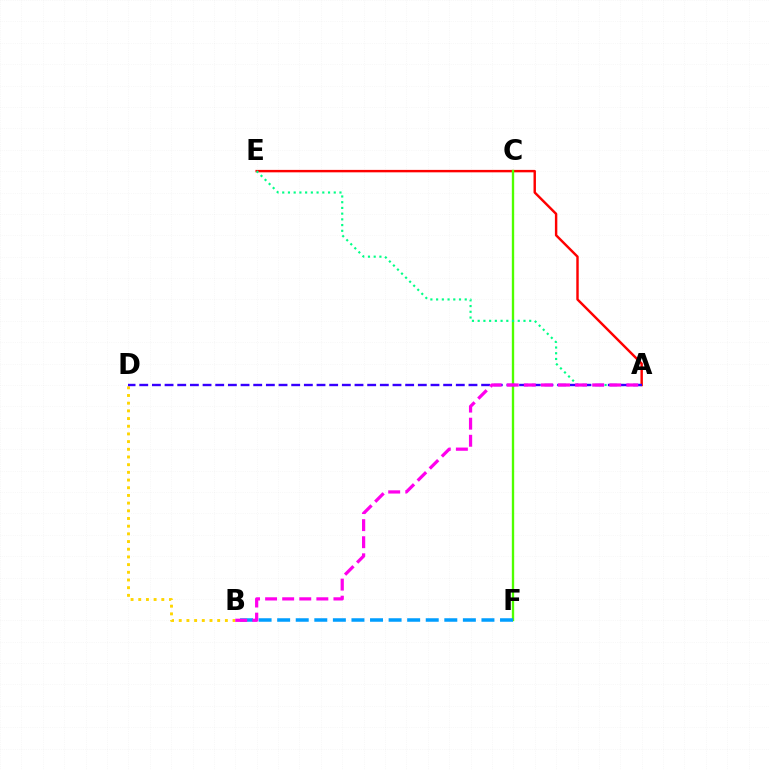{('B', 'D'): [{'color': '#ffd500', 'line_style': 'dotted', 'thickness': 2.09}], ('A', 'E'): [{'color': '#ff0000', 'line_style': 'solid', 'thickness': 1.75}, {'color': '#00ff86', 'line_style': 'dotted', 'thickness': 1.56}], ('C', 'F'): [{'color': '#4fff00', 'line_style': 'solid', 'thickness': 1.69}], ('B', 'F'): [{'color': '#009eff', 'line_style': 'dashed', 'thickness': 2.52}], ('A', 'D'): [{'color': '#3700ff', 'line_style': 'dashed', 'thickness': 1.72}], ('A', 'B'): [{'color': '#ff00ed', 'line_style': 'dashed', 'thickness': 2.32}]}